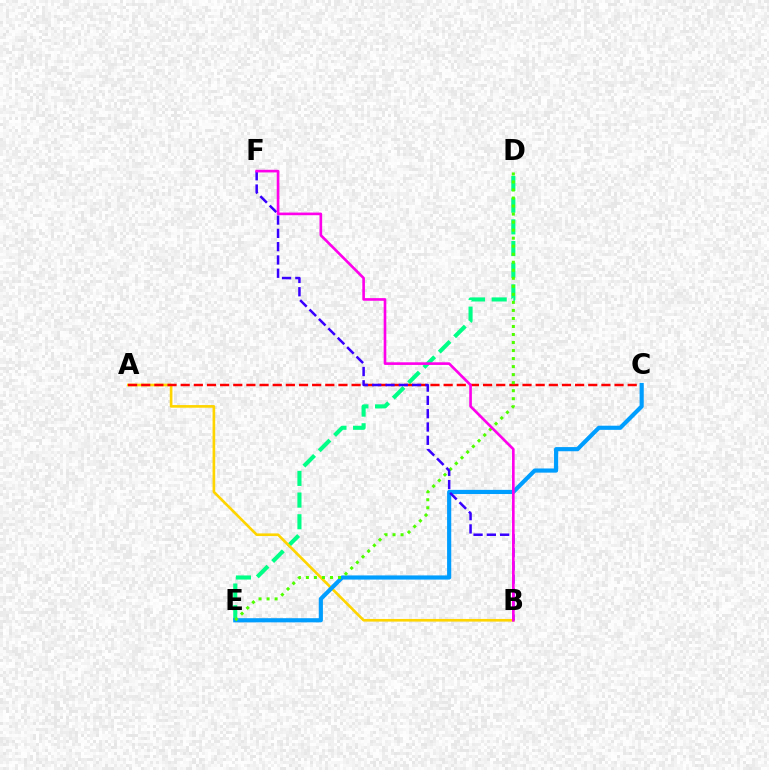{('D', 'E'): [{'color': '#00ff86', 'line_style': 'dashed', 'thickness': 2.95}, {'color': '#4fff00', 'line_style': 'dotted', 'thickness': 2.18}], ('A', 'B'): [{'color': '#ffd500', 'line_style': 'solid', 'thickness': 1.91}], ('A', 'C'): [{'color': '#ff0000', 'line_style': 'dashed', 'thickness': 1.79}], ('C', 'E'): [{'color': '#009eff', 'line_style': 'solid', 'thickness': 2.99}], ('B', 'F'): [{'color': '#3700ff', 'line_style': 'dashed', 'thickness': 1.81}, {'color': '#ff00ed', 'line_style': 'solid', 'thickness': 1.9}]}